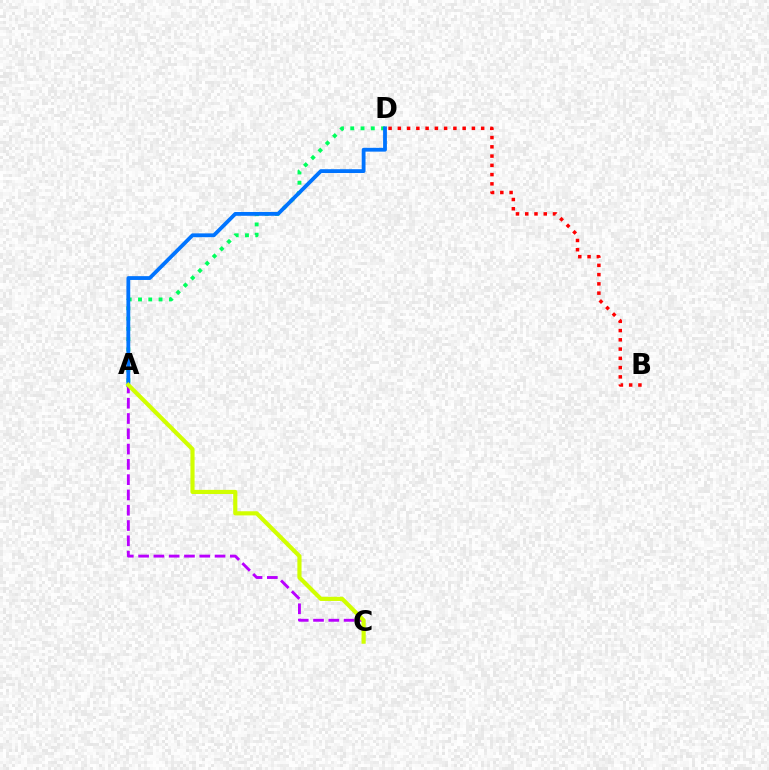{('A', 'D'): [{'color': '#00ff5c', 'line_style': 'dotted', 'thickness': 2.79}, {'color': '#0074ff', 'line_style': 'solid', 'thickness': 2.75}], ('A', 'C'): [{'color': '#b900ff', 'line_style': 'dashed', 'thickness': 2.08}, {'color': '#d1ff00', 'line_style': 'solid', 'thickness': 2.99}], ('B', 'D'): [{'color': '#ff0000', 'line_style': 'dotted', 'thickness': 2.52}]}